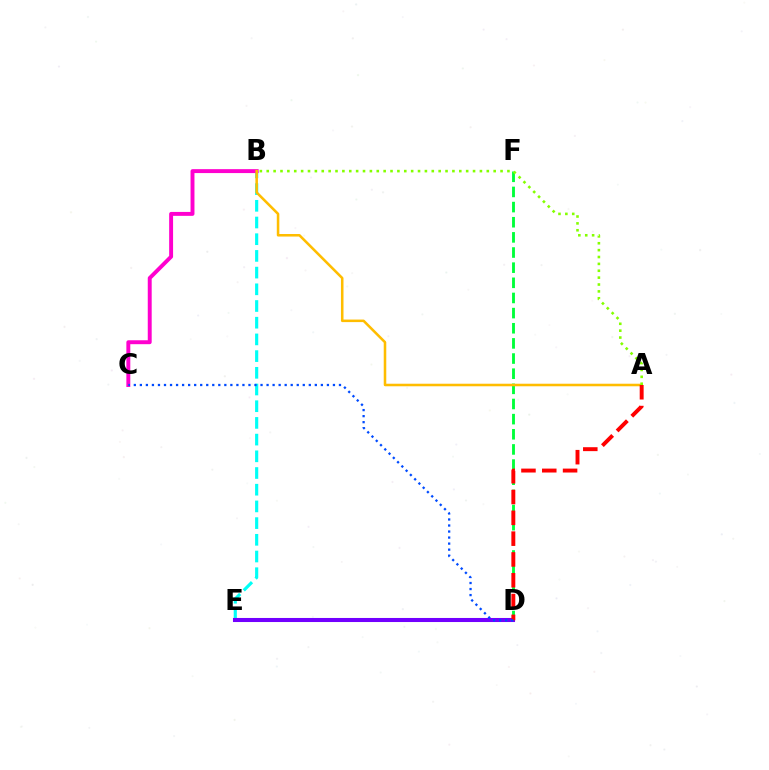{('D', 'F'): [{'color': '#00ff39', 'line_style': 'dashed', 'thickness': 2.06}], ('B', 'E'): [{'color': '#00fff6', 'line_style': 'dashed', 'thickness': 2.27}], ('B', 'C'): [{'color': '#ff00cf', 'line_style': 'solid', 'thickness': 2.83}], ('A', 'B'): [{'color': '#ffbd00', 'line_style': 'solid', 'thickness': 1.83}, {'color': '#84ff00', 'line_style': 'dotted', 'thickness': 1.87}], ('D', 'E'): [{'color': '#7200ff', 'line_style': 'solid', 'thickness': 2.93}], ('A', 'D'): [{'color': '#ff0000', 'line_style': 'dashed', 'thickness': 2.83}], ('C', 'D'): [{'color': '#004bff', 'line_style': 'dotted', 'thickness': 1.64}]}